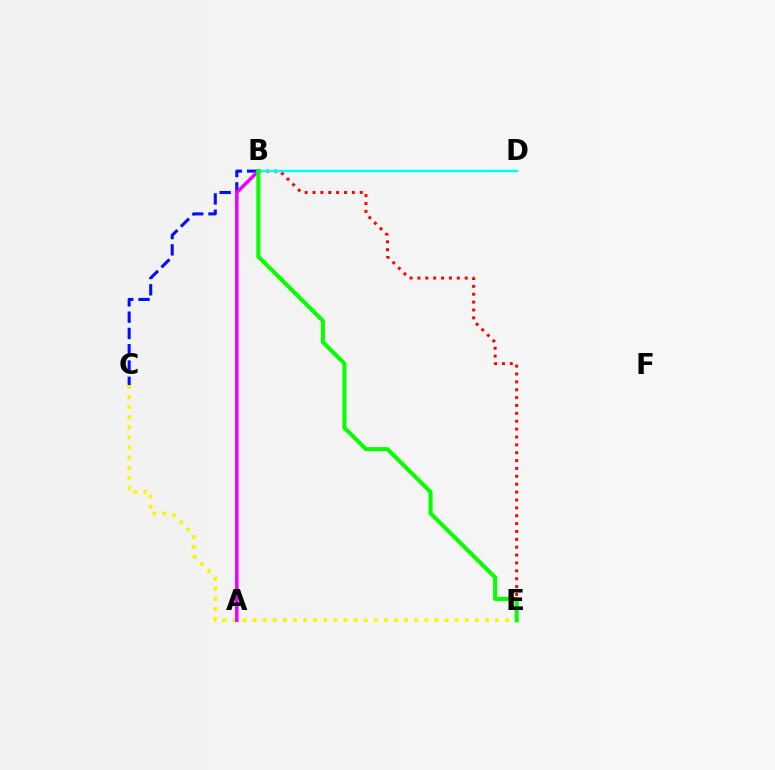{('B', 'C'): [{'color': '#0010ff', 'line_style': 'dashed', 'thickness': 2.21}], ('C', 'E'): [{'color': '#fcf500', 'line_style': 'dotted', 'thickness': 2.75}], ('A', 'B'): [{'color': '#ee00ff', 'line_style': 'solid', 'thickness': 2.52}], ('B', 'E'): [{'color': '#ff0000', 'line_style': 'dotted', 'thickness': 2.14}, {'color': '#08ff00', 'line_style': 'solid', 'thickness': 2.92}], ('B', 'D'): [{'color': '#00fff6', 'line_style': 'solid', 'thickness': 1.79}]}